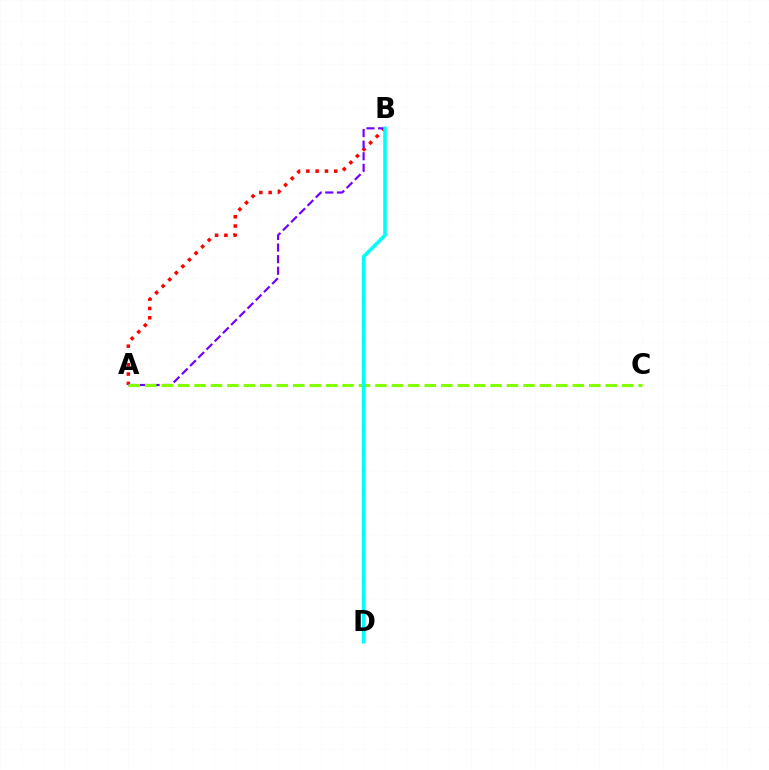{('A', 'B'): [{'color': '#ff0000', 'line_style': 'dotted', 'thickness': 2.53}, {'color': '#7200ff', 'line_style': 'dashed', 'thickness': 1.58}], ('A', 'C'): [{'color': '#84ff00', 'line_style': 'dashed', 'thickness': 2.23}], ('B', 'D'): [{'color': '#00fff6', 'line_style': 'solid', 'thickness': 2.56}]}